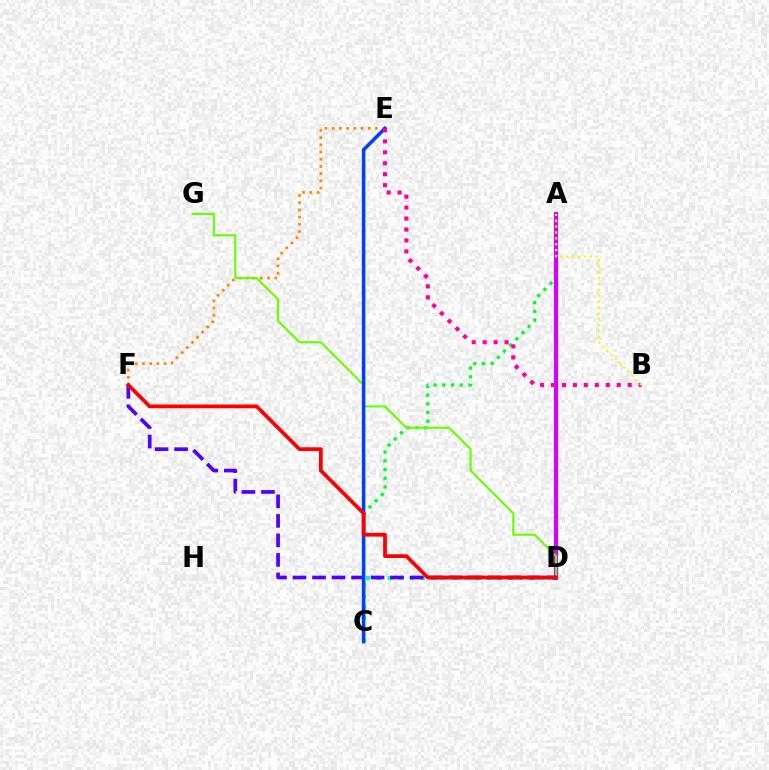{('A', 'C'): [{'color': '#00ff27', 'line_style': 'dotted', 'thickness': 2.37}], ('C', 'D'): [{'color': '#00ffaf', 'line_style': 'dotted', 'thickness': 2.98}], ('A', 'D'): [{'color': '#00c7ff', 'line_style': 'solid', 'thickness': 2.98}, {'color': '#d600ff', 'line_style': 'solid', 'thickness': 2.98}], ('E', 'F'): [{'color': '#ff8800', 'line_style': 'dotted', 'thickness': 1.96}], ('D', 'G'): [{'color': '#66ff00', 'line_style': 'solid', 'thickness': 1.51}], ('D', 'F'): [{'color': '#4f00ff', 'line_style': 'dashed', 'thickness': 2.65}, {'color': '#ff0000', 'line_style': 'solid', 'thickness': 2.71}], ('C', 'E'): [{'color': '#003fff', 'line_style': 'solid', 'thickness': 2.54}], ('B', 'E'): [{'color': '#ff00a0', 'line_style': 'dotted', 'thickness': 2.98}], ('A', 'B'): [{'color': '#eeff00', 'line_style': 'dotted', 'thickness': 1.6}]}